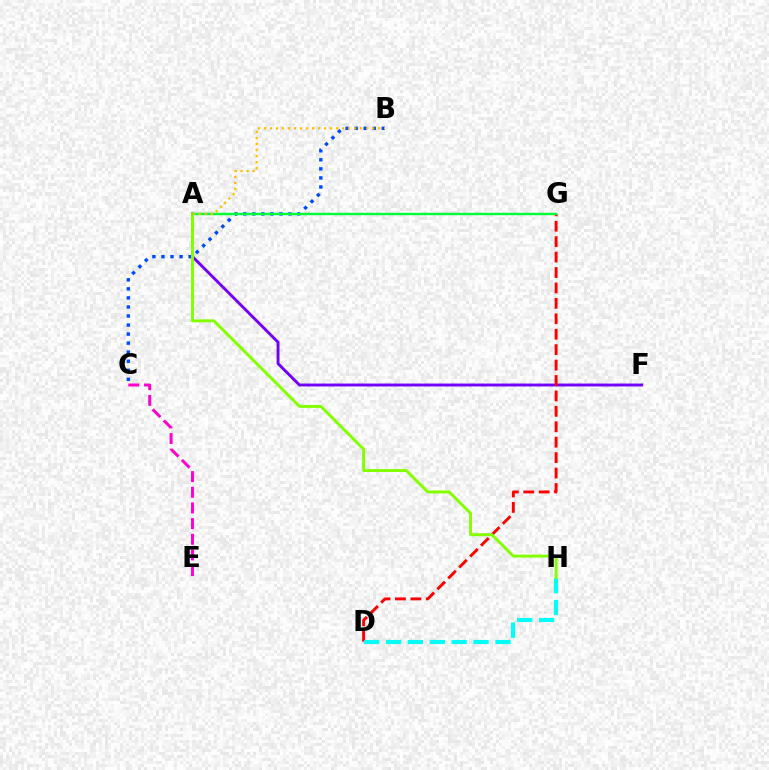{('A', 'F'): [{'color': '#7200ff', 'line_style': 'solid', 'thickness': 2.09}], ('B', 'C'): [{'color': '#004bff', 'line_style': 'dotted', 'thickness': 2.46}], ('D', 'G'): [{'color': '#ff0000', 'line_style': 'dashed', 'thickness': 2.1}], ('D', 'H'): [{'color': '#00fff6', 'line_style': 'dashed', 'thickness': 2.97}], ('A', 'H'): [{'color': '#84ff00', 'line_style': 'solid', 'thickness': 2.13}], ('A', 'G'): [{'color': '#00ff39', 'line_style': 'solid', 'thickness': 1.74}], ('A', 'B'): [{'color': '#ffbd00', 'line_style': 'dotted', 'thickness': 1.63}], ('C', 'E'): [{'color': '#ff00cf', 'line_style': 'dashed', 'thickness': 2.13}]}